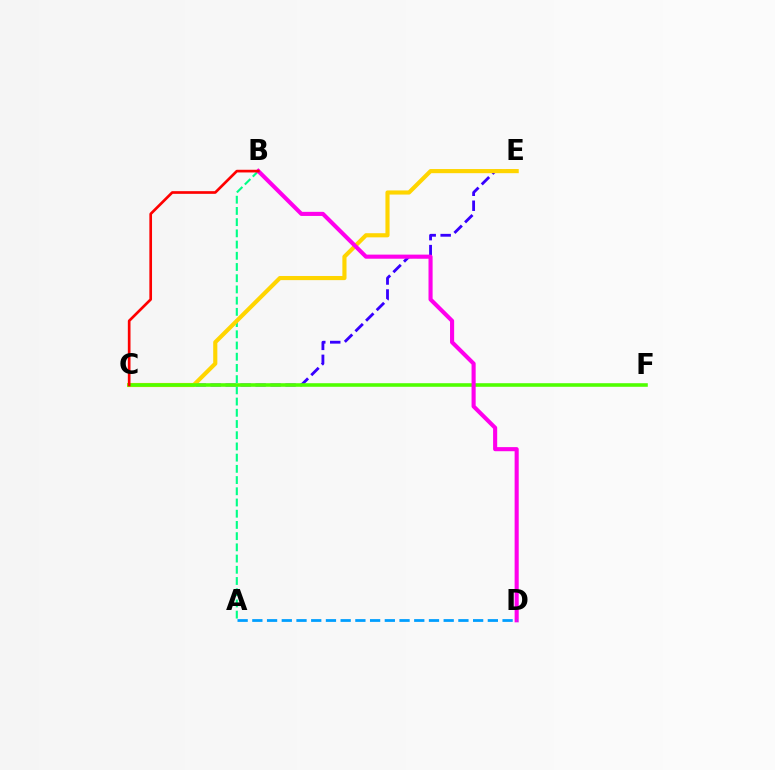{('C', 'E'): [{'color': '#3700ff', 'line_style': 'dashed', 'thickness': 2.03}, {'color': '#ffd500', 'line_style': 'solid', 'thickness': 2.98}], ('A', 'B'): [{'color': '#00ff86', 'line_style': 'dashed', 'thickness': 1.52}], ('C', 'F'): [{'color': '#4fff00', 'line_style': 'solid', 'thickness': 2.57}], ('B', 'D'): [{'color': '#ff00ed', 'line_style': 'solid', 'thickness': 2.95}], ('A', 'D'): [{'color': '#009eff', 'line_style': 'dashed', 'thickness': 2.0}], ('B', 'C'): [{'color': '#ff0000', 'line_style': 'solid', 'thickness': 1.93}]}